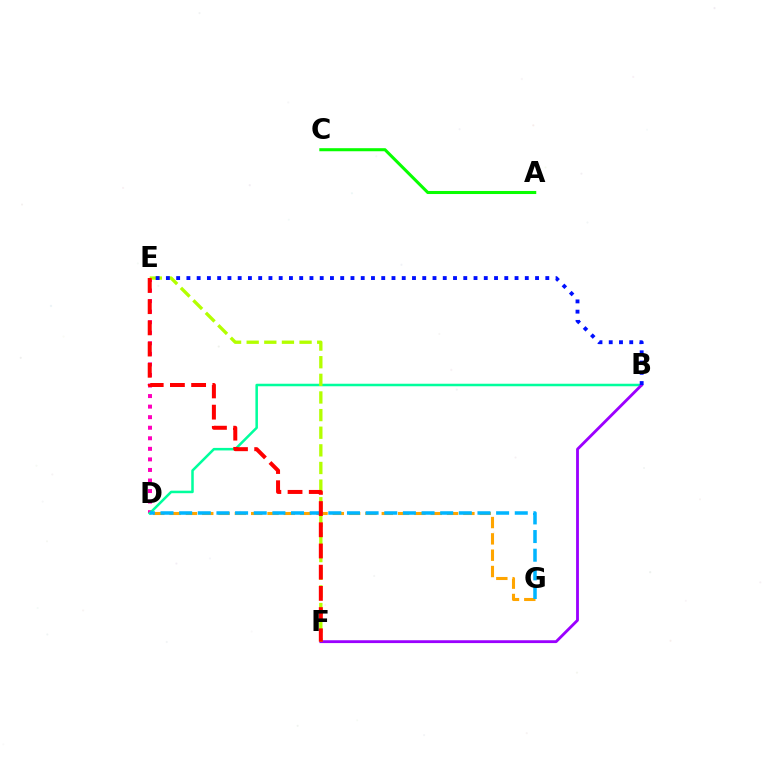{('D', 'G'): [{'color': '#ffa500', 'line_style': 'dashed', 'thickness': 2.22}, {'color': '#00b5ff', 'line_style': 'dashed', 'thickness': 2.53}], ('D', 'E'): [{'color': '#ff00bd', 'line_style': 'dotted', 'thickness': 2.87}], ('B', 'D'): [{'color': '#00ff9d', 'line_style': 'solid', 'thickness': 1.82}], ('A', 'C'): [{'color': '#08ff00', 'line_style': 'solid', 'thickness': 2.2}], ('B', 'F'): [{'color': '#9b00ff', 'line_style': 'solid', 'thickness': 2.04}], ('E', 'F'): [{'color': '#b3ff00', 'line_style': 'dashed', 'thickness': 2.39}, {'color': '#ff0000', 'line_style': 'dashed', 'thickness': 2.88}], ('B', 'E'): [{'color': '#0010ff', 'line_style': 'dotted', 'thickness': 2.79}]}